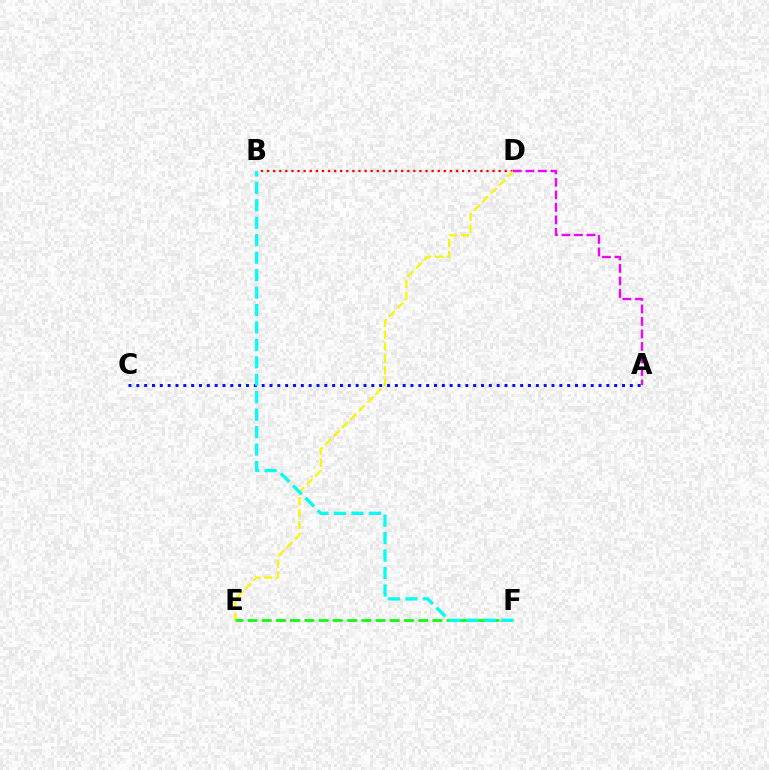{('A', 'C'): [{'color': '#0010ff', 'line_style': 'dotted', 'thickness': 2.13}], ('B', 'D'): [{'color': '#ff0000', 'line_style': 'dotted', 'thickness': 1.66}], ('D', 'E'): [{'color': '#fcf500', 'line_style': 'dashed', 'thickness': 1.61}], ('A', 'D'): [{'color': '#ee00ff', 'line_style': 'dashed', 'thickness': 1.7}], ('E', 'F'): [{'color': '#08ff00', 'line_style': 'dashed', 'thickness': 1.93}], ('B', 'F'): [{'color': '#00fff6', 'line_style': 'dashed', 'thickness': 2.37}]}